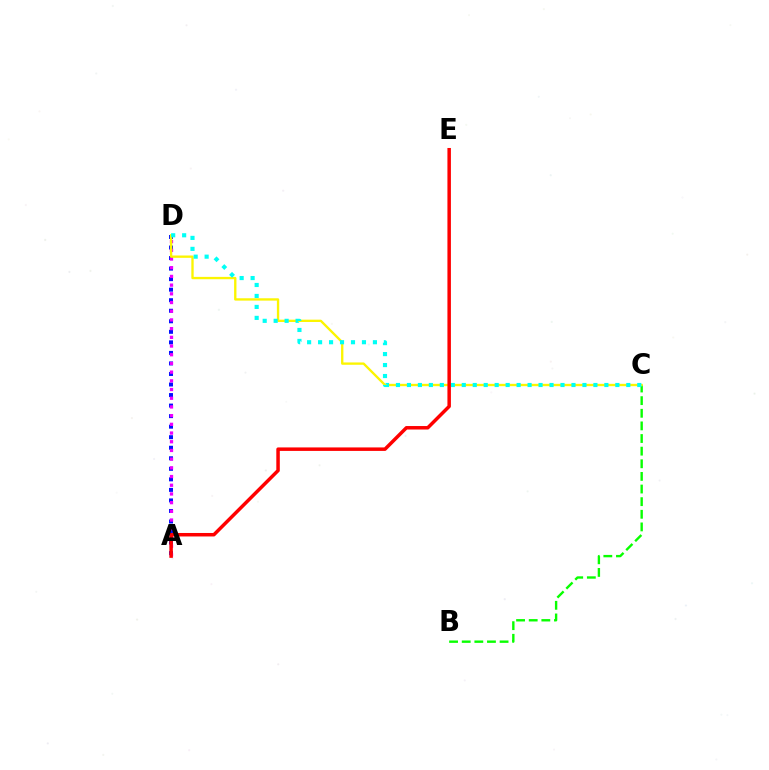{('A', 'D'): [{'color': '#0010ff', 'line_style': 'dotted', 'thickness': 2.86}, {'color': '#ee00ff', 'line_style': 'dotted', 'thickness': 2.36}], ('B', 'C'): [{'color': '#08ff00', 'line_style': 'dashed', 'thickness': 1.72}], ('C', 'D'): [{'color': '#fcf500', 'line_style': 'solid', 'thickness': 1.68}, {'color': '#00fff6', 'line_style': 'dotted', 'thickness': 2.98}], ('A', 'E'): [{'color': '#ff0000', 'line_style': 'solid', 'thickness': 2.51}]}